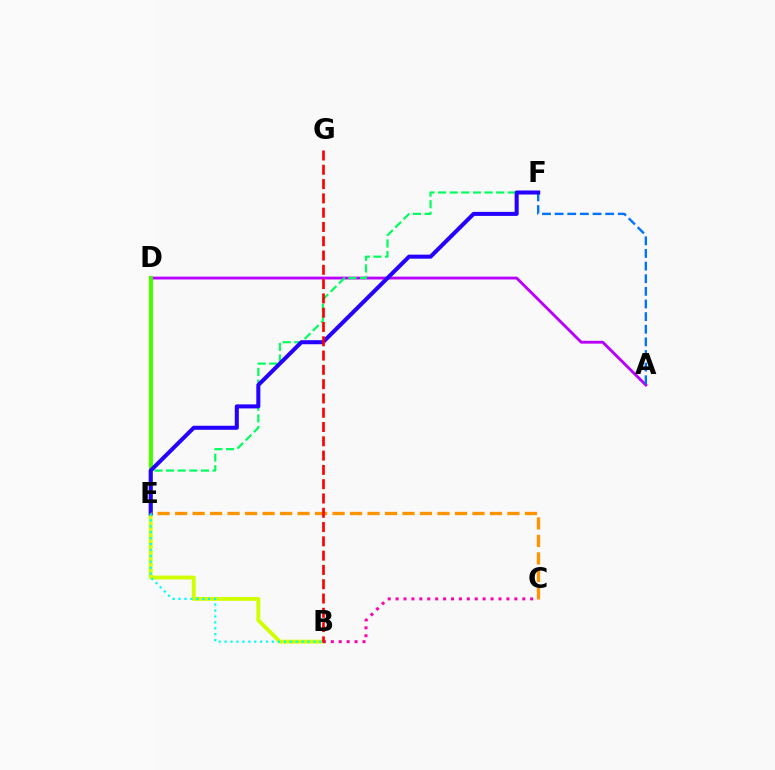{('B', 'D'): [{'color': '#d1ff00', 'line_style': 'solid', 'thickness': 2.79}], ('B', 'C'): [{'color': '#ff00ac', 'line_style': 'dotted', 'thickness': 2.15}], ('A', 'D'): [{'color': '#b900ff', 'line_style': 'solid', 'thickness': 2.05}], ('E', 'F'): [{'color': '#00ff5c', 'line_style': 'dashed', 'thickness': 1.58}, {'color': '#2500ff', 'line_style': 'solid', 'thickness': 2.91}], ('D', 'E'): [{'color': '#3dff00', 'line_style': 'solid', 'thickness': 2.66}], ('A', 'F'): [{'color': '#0074ff', 'line_style': 'dashed', 'thickness': 1.72}], ('C', 'E'): [{'color': '#ff9400', 'line_style': 'dashed', 'thickness': 2.38}], ('B', 'G'): [{'color': '#ff0000', 'line_style': 'dashed', 'thickness': 1.94}], ('B', 'E'): [{'color': '#00fff6', 'line_style': 'dotted', 'thickness': 1.61}]}